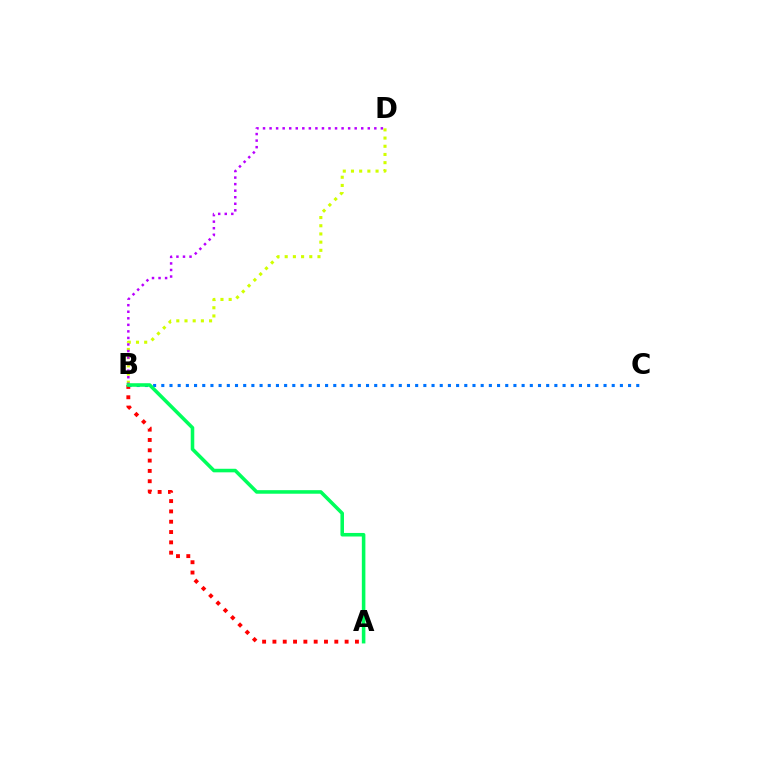{('B', 'D'): [{'color': '#d1ff00', 'line_style': 'dotted', 'thickness': 2.23}, {'color': '#b900ff', 'line_style': 'dotted', 'thickness': 1.78}], ('A', 'B'): [{'color': '#ff0000', 'line_style': 'dotted', 'thickness': 2.8}, {'color': '#00ff5c', 'line_style': 'solid', 'thickness': 2.56}], ('B', 'C'): [{'color': '#0074ff', 'line_style': 'dotted', 'thickness': 2.22}]}